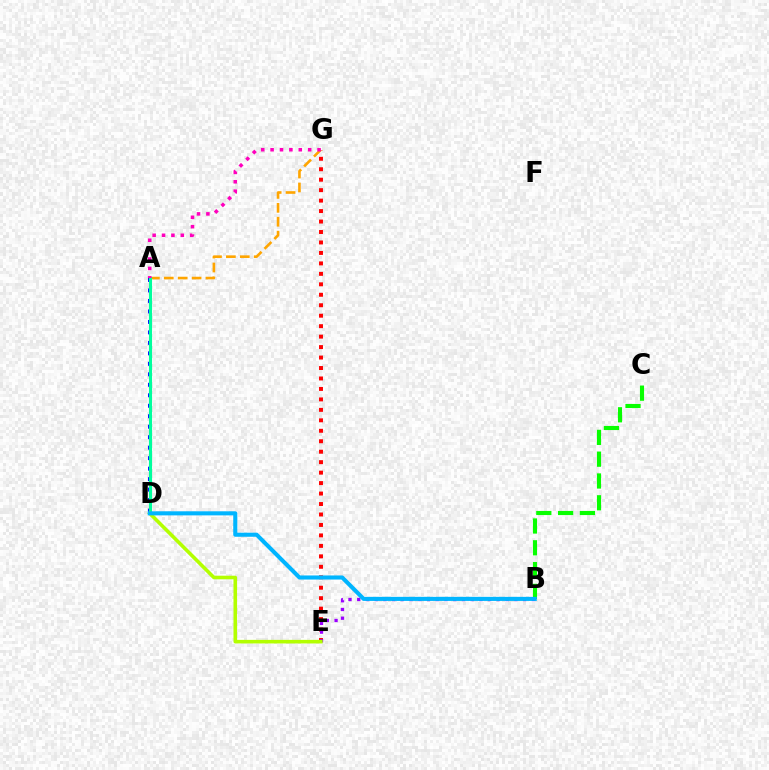{('A', 'G'): [{'color': '#ffa500', 'line_style': 'dashed', 'thickness': 1.89}, {'color': '#ff00bd', 'line_style': 'dotted', 'thickness': 2.55}], ('E', 'G'): [{'color': '#ff0000', 'line_style': 'dotted', 'thickness': 2.84}], ('A', 'D'): [{'color': '#0010ff', 'line_style': 'dotted', 'thickness': 2.85}, {'color': '#00ff9d', 'line_style': 'solid', 'thickness': 2.22}], ('B', 'E'): [{'color': '#9b00ff', 'line_style': 'dotted', 'thickness': 2.37}], ('D', 'E'): [{'color': '#b3ff00', 'line_style': 'solid', 'thickness': 2.59}], ('B', 'C'): [{'color': '#08ff00', 'line_style': 'dashed', 'thickness': 2.96}], ('B', 'D'): [{'color': '#00b5ff', 'line_style': 'solid', 'thickness': 2.94}]}